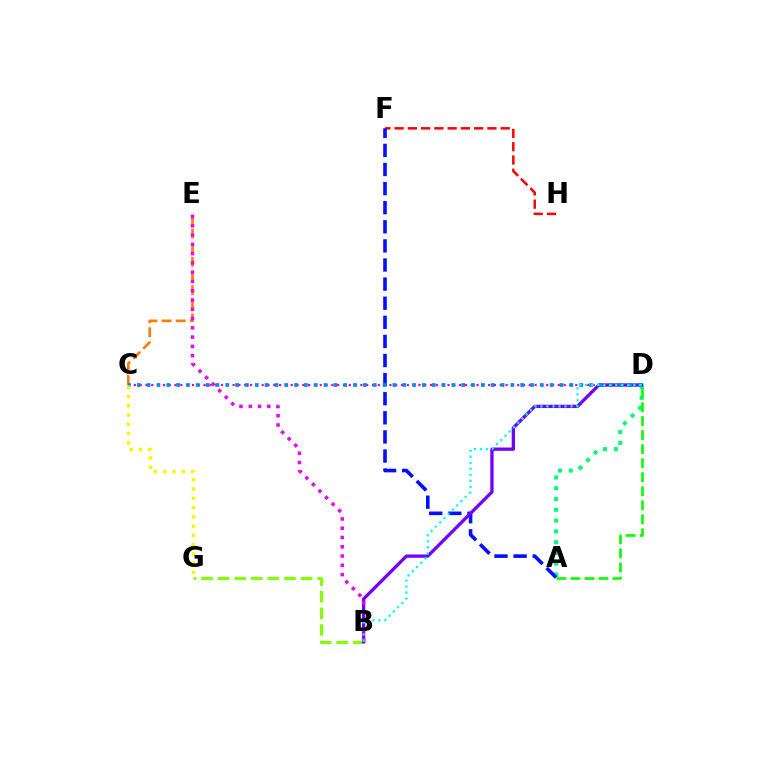{('A', 'D'): [{'color': '#00ff74', 'line_style': 'dotted', 'thickness': 2.93}, {'color': '#08ff00', 'line_style': 'dashed', 'thickness': 1.91}], ('F', 'H'): [{'color': '#ff0000', 'line_style': 'dashed', 'thickness': 1.8}], ('A', 'F'): [{'color': '#0010ff', 'line_style': 'dashed', 'thickness': 2.6}], ('C', 'E'): [{'color': '#ff7c00', 'line_style': 'dashed', 'thickness': 1.92}], ('C', 'D'): [{'color': '#ff0094', 'line_style': 'dotted', 'thickness': 1.58}, {'color': '#008cff', 'line_style': 'dotted', 'thickness': 2.67}], ('B', 'G'): [{'color': '#84ff00', 'line_style': 'dashed', 'thickness': 2.25}], ('B', 'D'): [{'color': '#7200ff', 'line_style': 'solid', 'thickness': 2.37}, {'color': '#00fff6', 'line_style': 'dotted', 'thickness': 1.63}], ('B', 'E'): [{'color': '#ee00ff', 'line_style': 'dotted', 'thickness': 2.52}], ('C', 'G'): [{'color': '#fcf500', 'line_style': 'dotted', 'thickness': 2.52}]}